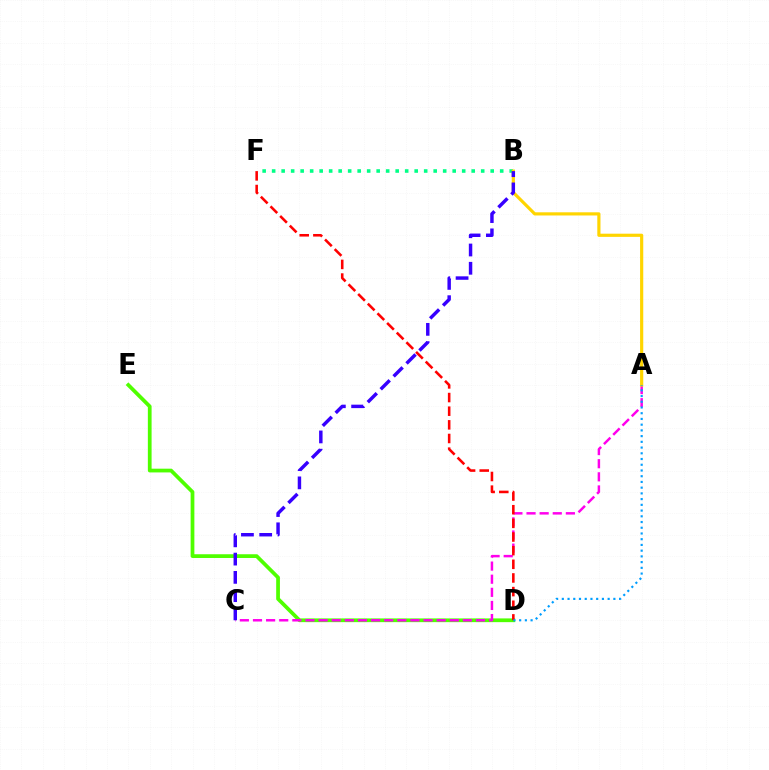{('D', 'E'): [{'color': '#4fff00', 'line_style': 'solid', 'thickness': 2.69}], ('A', 'C'): [{'color': '#ff00ed', 'line_style': 'dashed', 'thickness': 1.78}], ('B', 'F'): [{'color': '#00ff86', 'line_style': 'dotted', 'thickness': 2.58}], ('A', 'B'): [{'color': '#ffd500', 'line_style': 'solid', 'thickness': 2.29}], ('D', 'F'): [{'color': '#ff0000', 'line_style': 'dashed', 'thickness': 1.85}], ('A', 'D'): [{'color': '#009eff', 'line_style': 'dotted', 'thickness': 1.56}], ('B', 'C'): [{'color': '#3700ff', 'line_style': 'dashed', 'thickness': 2.48}]}